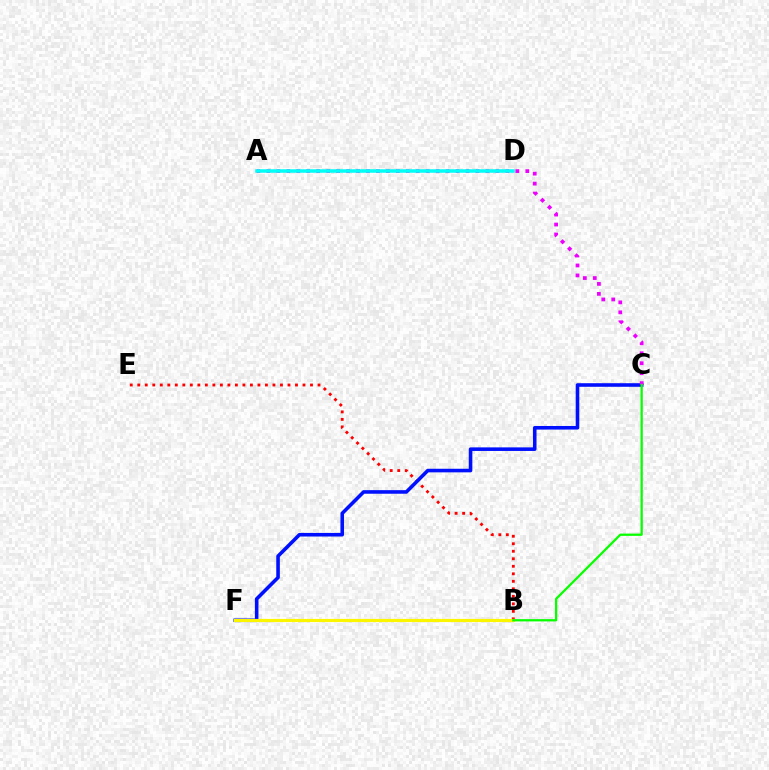{('B', 'E'): [{'color': '#ff0000', 'line_style': 'dotted', 'thickness': 2.04}], ('C', 'F'): [{'color': '#0010ff', 'line_style': 'solid', 'thickness': 2.58}], ('A', 'C'): [{'color': '#ee00ff', 'line_style': 'dotted', 'thickness': 2.71}], ('A', 'D'): [{'color': '#00fff6', 'line_style': 'solid', 'thickness': 2.53}], ('B', 'F'): [{'color': '#fcf500', 'line_style': 'solid', 'thickness': 2.28}], ('B', 'C'): [{'color': '#08ff00', 'line_style': 'solid', 'thickness': 1.63}]}